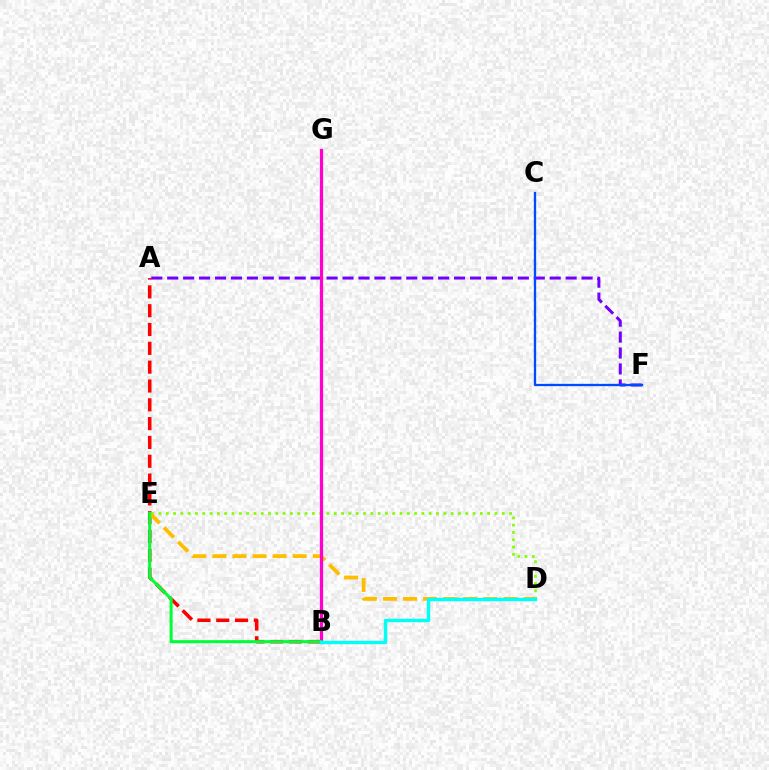{('A', 'B'): [{'color': '#ff0000', 'line_style': 'dashed', 'thickness': 2.56}], ('D', 'E'): [{'color': '#84ff00', 'line_style': 'dotted', 'thickness': 1.98}, {'color': '#ffbd00', 'line_style': 'dashed', 'thickness': 2.73}], ('A', 'F'): [{'color': '#7200ff', 'line_style': 'dashed', 'thickness': 2.17}], ('C', 'F'): [{'color': '#004bff', 'line_style': 'solid', 'thickness': 1.66}], ('B', 'G'): [{'color': '#ff00cf', 'line_style': 'solid', 'thickness': 2.34}], ('B', 'E'): [{'color': '#00ff39', 'line_style': 'solid', 'thickness': 2.2}], ('B', 'D'): [{'color': '#00fff6', 'line_style': 'solid', 'thickness': 2.46}]}